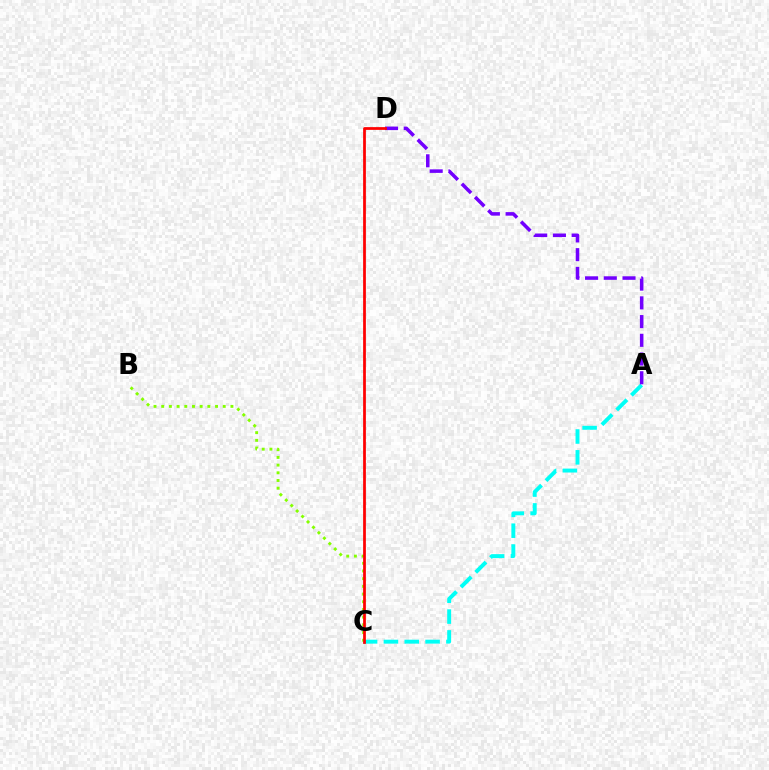{('B', 'C'): [{'color': '#84ff00', 'line_style': 'dotted', 'thickness': 2.09}], ('A', 'C'): [{'color': '#00fff6', 'line_style': 'dashed', 'thickness': 2.83}], ('A', 'D'): [{'color': '#7200ff', 'line_style': 'dashed', 'thickness': 2.54}], ('C', 'D'): [{'color': '#ff0000', 'line_style': 'solid', 'thickness': 1.98}]}